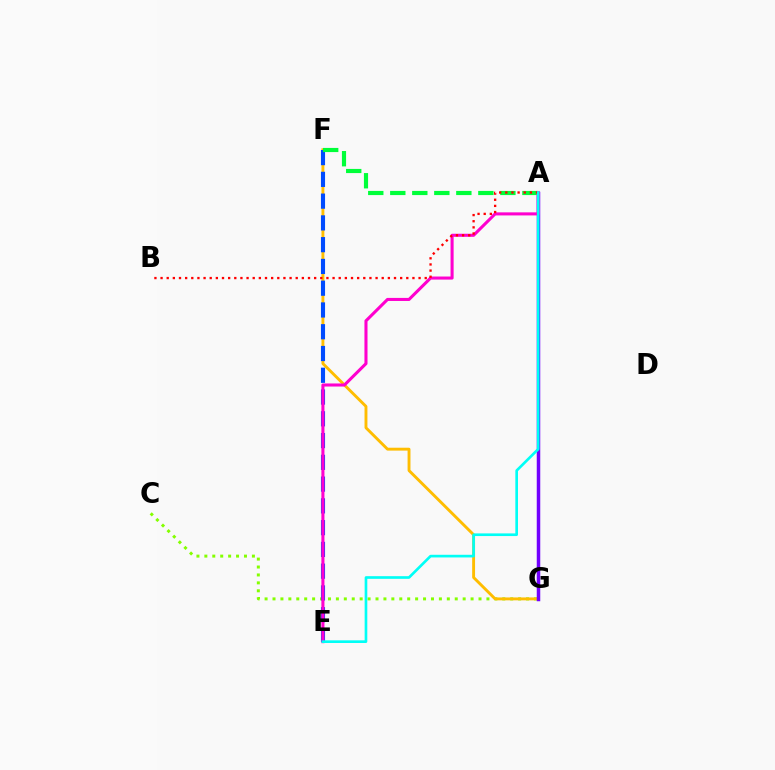{('C', 'G'): [{'color': '#84ff00', 'line_style': 'dotted', 'thickness': 2.15}], ('F', 'G'): [{'color': '#ffbd00', 'line_style': 'solid', 'thickness': 2.08}], ('E', 'F'): [{'color': '#004bff', 'line_style': 'dashed', 'thickness': 2.96}], ('A', 'G'): [{'color': '#7200ff', 'line_style': 'solid', 'thickness': 2.52}], ('A', 'F'): [{'color': '#00ff39', 'line_style': 'dashed', 'thickness': 2.99}], ('A', 'E'): [{'color': '#ff00cf', 'line_style': 'solid', 'thickness': 2.21}, {'color': '#00fff6', 'line_style': 'solid', 'thickness': 1.91}], ('A', 'B'): [{'color': '#ff0000', 'line_style': 'dotted', 'thickness': 1.67}]}